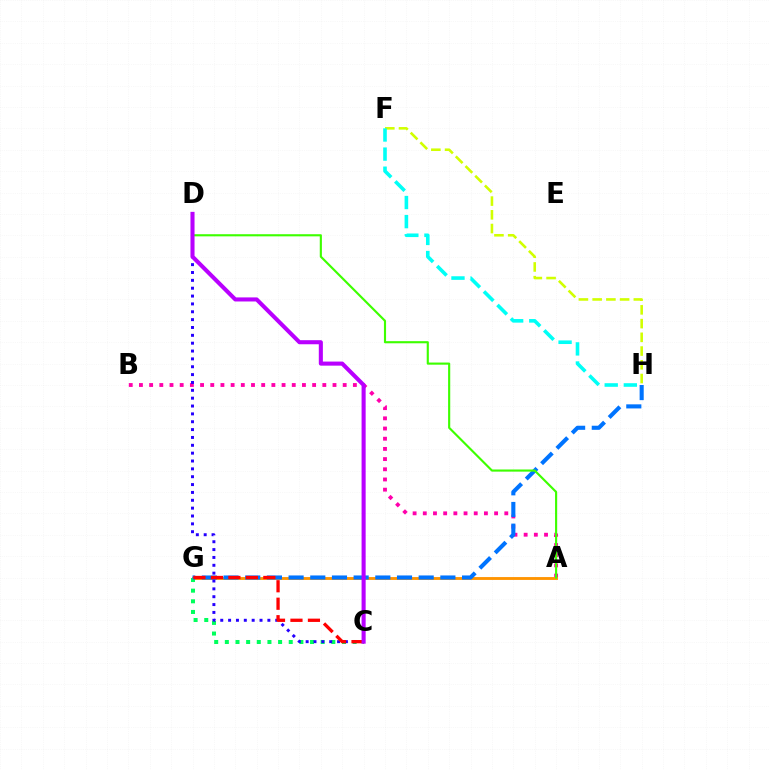{('A', 'B'): [{'color': '#ff00ac', 'line_style': 'dotted', 'thickness': 2.77}], ('F', 'H'): [{'color': '#d1ff00', 'line_style': 'dashed', 'thickness': 1.87}, {'color': '#00fff6', 'line_style': 'dashed', 'thickness': 2.59}], ('A', 'G'): [{'color': '#ff9400', 'line_style': 'solid', 'thickness': 2.05}], ('C', 'G'): [{'color': '#00ff5c', 'line_style': 'dotted', 'thickness': 2.89}, {'color': '#ff0000', 'line_style': 'dashed', 'thickness': 2.37}], ('G', 'H'): [{'color': '#0074ff', 'line_style': 'dashed', 'thickness': 2.95}], ('C', 'D'): [{'color': '#2500ff', 'line_style': 'dotted', 'thickness': 2.13}, {'color': '#b900ff', 'line_style': 'solid', 'thickness': 2.93}], ('A', 'D'): [{'color': '#3dff00', 'line_style': 'solid', 'thickness': 1.54}]}